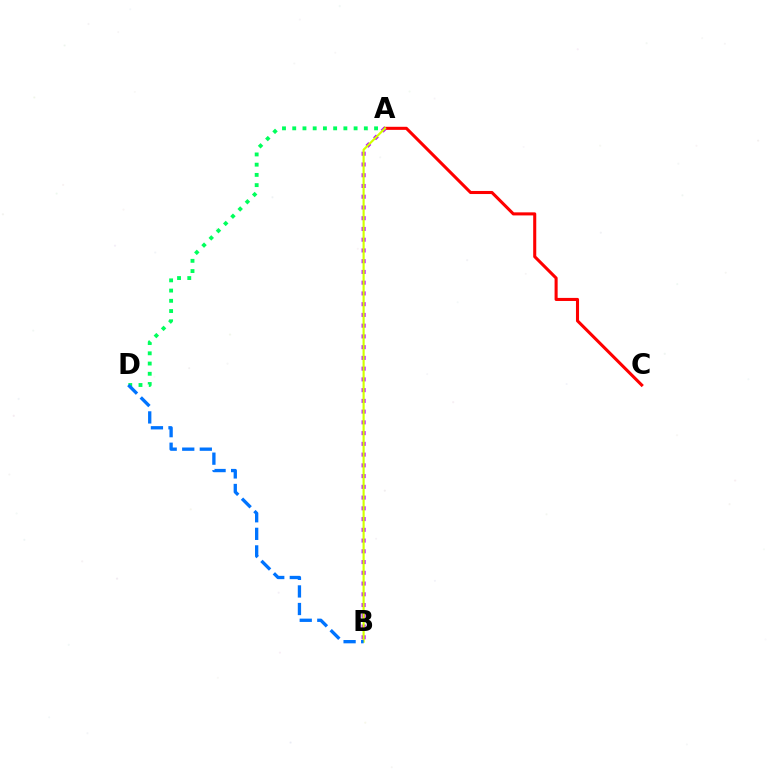{('A', 'D'): [{'color': '#00ff5c', 'line_style': 'dotted', 'thickness': 2.78}], ('A', 'C'): [{'color': '#ff0000', 'line_style': 'solid', 'thickness': 2.21}], ('A', 'B'): [{'color': '#b900ff', 'line_style': 'dotted', 'thickness': 2.92}, {'color': '#d1ff00', 'line_style': 'solid', 'thickness': 1.55}], ('B', 'D'): [{'color': '#0074ff', 'line_style': 'dashed', 'thickness': 2.39}]}